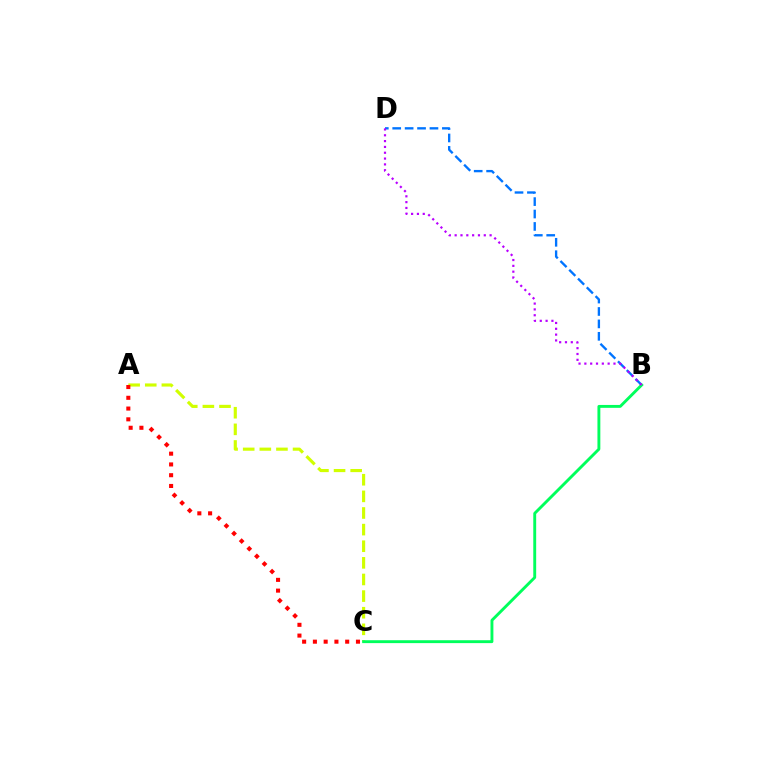{('B', 'D'): [{'color': '#0074ff', 'line_style': 'dashed', 'thickness': 1.69}, {'color': '#b900ff', 'line_style': 'dotted', 'thickness': 1.58}], ('A', 'C'): [{'color': '#d1ff00', 'line_style': 'dashed', 'thickness': 2.26}, {'color': '#ff0000', 'line_style': 'dotted', 'thickness': 2.92}], ('B', 'C'): [{'color': '#00ff5c', 'line_style': 'solid', 'thickness': 2.08}]}